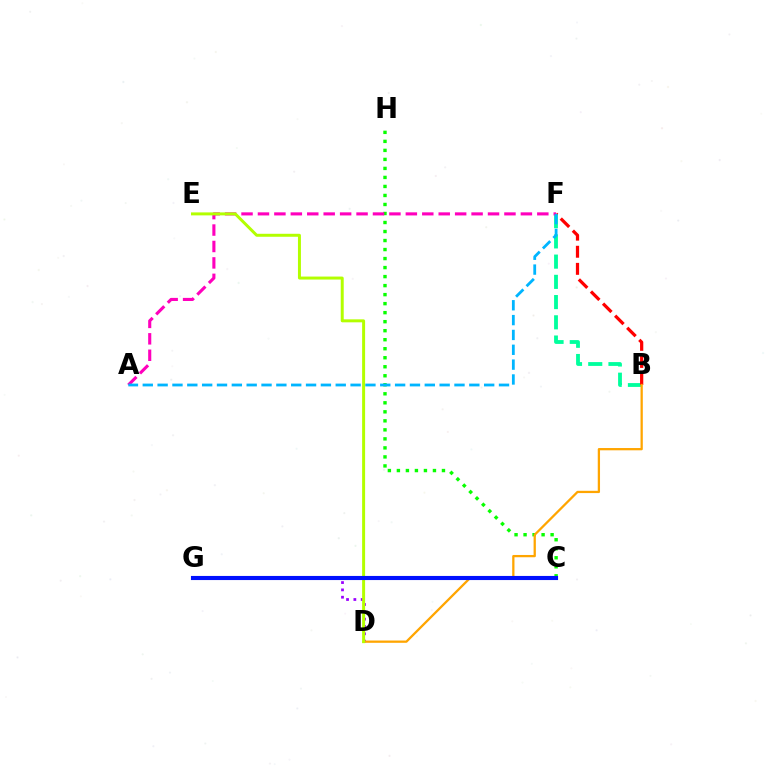{('B', 'F'): [{'color': '#00ff9d', 'line_style': 'dashed', 'thickness': 2.75}, {'color': '#ff0000', 'line_style': 'dashed', 'thickness': 2.32}], ('C', 'H'): [{'color': '#08ff00', 'line_style': 'dotted', 'thickness': 2.45}], ('A', 'F'): [{'color': '#ff00bd', 'line_style': 'dashed', 'thickness': 2.23}, {'color': '#00b5ff', 'line_style': 'dashed', 'thickness': 2.02}], ('D', 'G'): [{'color': '#9b00ff', 'line_style': 'dotted', 'thickness': 1.99}], ('B', 'D'): [{'color': '#ffa500', 'line_style': 'solid', 'thickness': 1.64}], ('D', 'E'): [{'color': '#b3ff00', 'line_style': 'solid', 'thickness': 2.14}], ('C', 'G'): [{'color': '#0010ff', 'line_style': 'solid', 'thickness': 2.96}]}